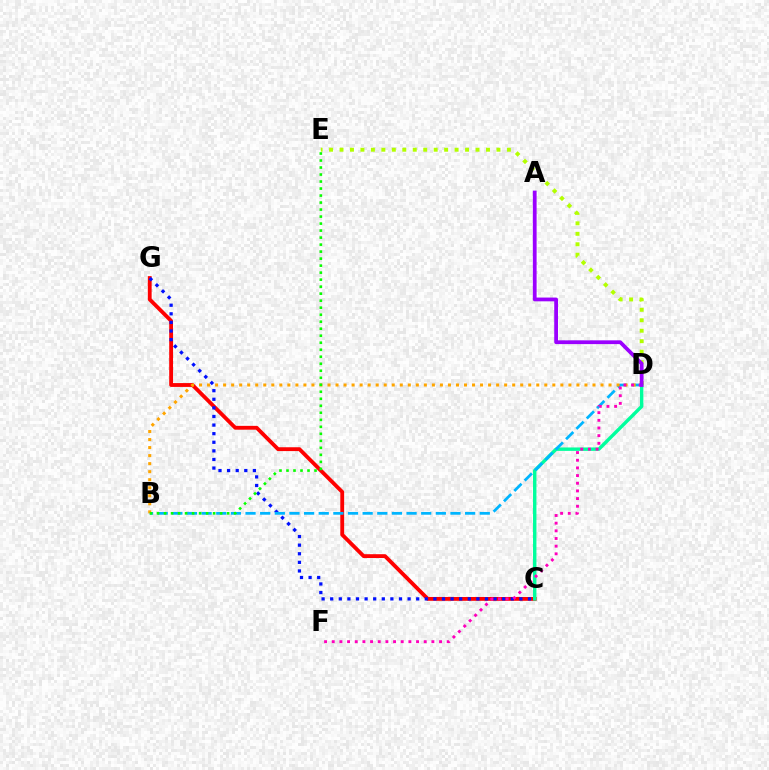{('C', 'G'): [{'color': '#ff0000', 'line_style': 'solid', 'thickness': 2.76}, {'color': '#0010ff', 'line_style': 'dotted', 'thickness': 2.34}], ('C', 'D'): [{'color': '#00ff9d', 'line_style': 'solid', 'thickness': 2.46}], ('D', 'E'): [{'color': '#b3ff00', 'line_style': 'dotted', 'thickness': 2.84}], ('B', 'D'): [{'color': '#00b5ff', 'line_style': 'dashed', 'thickness': 1.99}, {'color': '#ffa500', 'line_style': 'dotted', 'thickness': 2.18}], ('B', 'E'): [{'color': '#08ff00', 'line_style': 'dotted', 'thickness': 1.9}], ('D', 'F'): [{'color': '#ff00bd', 'line_style': 'dotted', 'thickness': 2.08}], ('A', 'D'): [{'color': '#9b00ff', 'line_style': 'solid', 'thickness': 2.71}]}